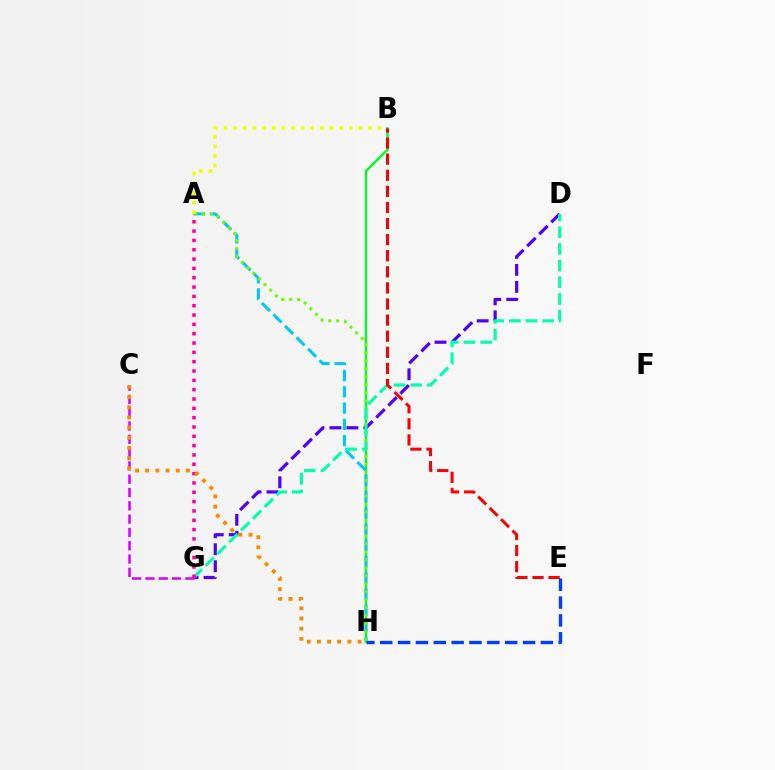{('B', 'H'): [{'color': '#00ff27', 'line_style': 'solid', 'thickness': 1.74}], ('A', 'H'): [{'color': '#00c7ff', 'line_style': 'dashed', 'thickness': 2.21}, {'color': '#66ff00', 'line_style': 'dotted', 'thickness': 2.16}], ('D', 'G'): [{'color': '#4f00ff', 'line_style': 'dashed', 'thickness': 2.31}, {'color': '#00ffaf', 'line_style': 'dashed', 'thickness': 2.27}], ('C', 'G'): [{'color': '#d600ff', 'line_style': 'dashed', 'thickness': 1.81}], ('A', 'B'): [{'color': '#eeff00', 'line_style': 'dotted', 'thickness': 2.62}], ('B', 'E'): [{'color': '#ff0000', 'line_style': 'dashed', 'thickness': 2.19}], ('A', 'G'): [{'color': '#ff00a0', 'line_style': 'dotted', 'thickness': 2.53}], ('E', 'H'): [{'color': '#003fff', 'line_style': 'dashed', 'thickness': 2.42}], ('C', 'H'): [{'color': '#ff8800', 'line_style': 'dotted', 'thickness': 2.76}]}